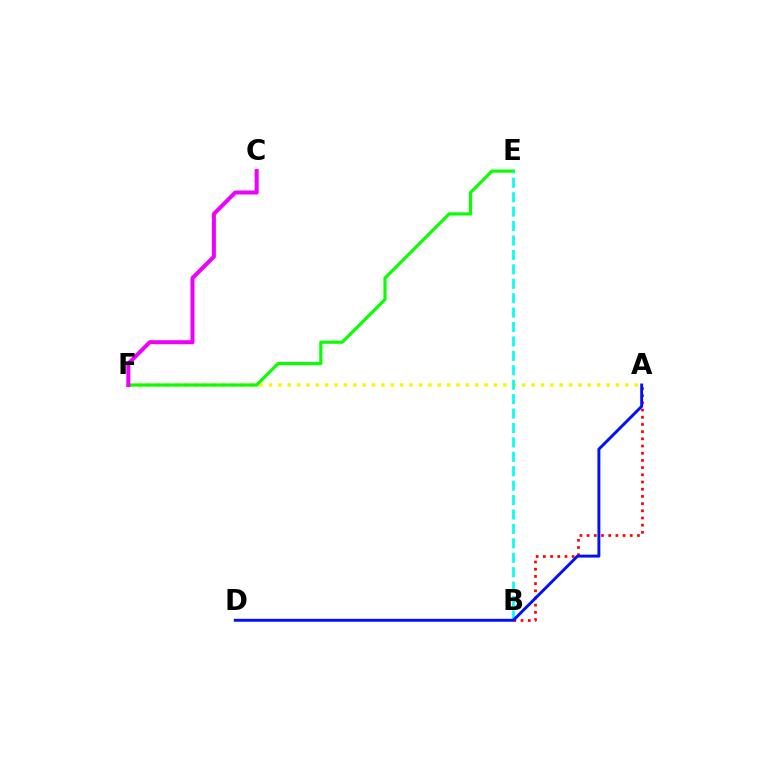{('A', 'B'): [{'color': '#ff0000', 'line_style': 'dotted', 'thickness': 1.95}], ('A', 'F'): [{'color': '#fcf500', 'line_style': 'dotted', 'thickness': 2.55}], ('E', 'F'): [{'color': '#08ff00', 'line_style': 'solid', 'thickness': 2.29}], ('C', 'F'): [{'color': '#ee00ff', 'line_style': 'solid', 'thickness': 2.9}], ('B', 'E'): [{'color': '#00fff6', 'line_style': 'dashed', 'thickness': 1.96}], ('A', 'D'): [{'color': '#0010ff', 'line_style': 'solid', 'thickness': 2.11}]}